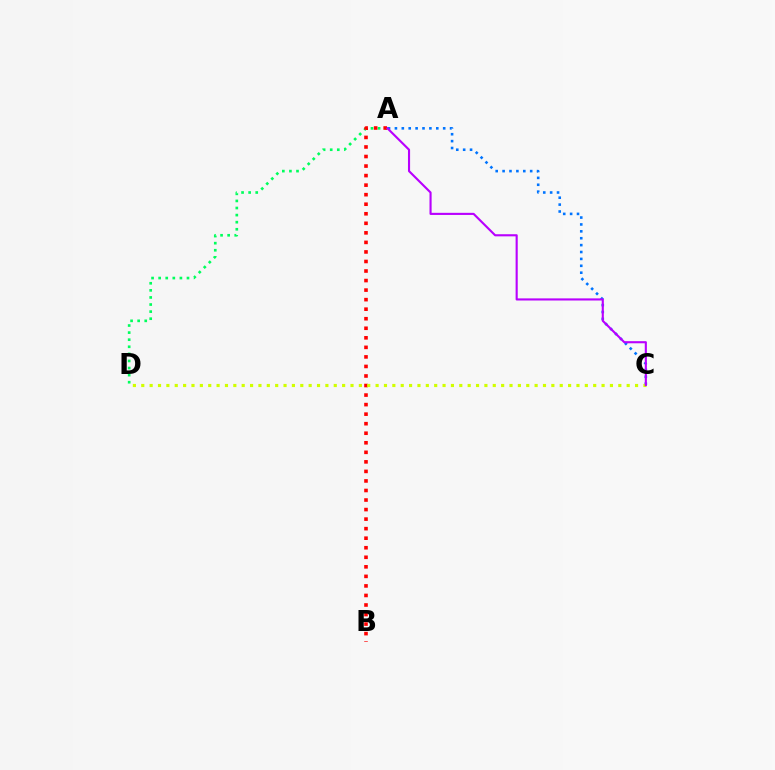{('A', 'C'): [{'color': '#0074ff', 'line_style': 'dotted', 'thickness': 1.87}, {'color': '#b900ff', 'line_style': 'solid', 'thickness': 1.53}], ('A', 'D'): [{'color': '#00ff5c', 'line_style': 'dotted', 'thickness': 1.93}], ('A', 'B'): [{'color': '#ff0000', 'line_style': 'dotted', 'thickness': 2.59}], ('C', 'D'): [{'color': '#d1ff00', 'line_style': 'dotted', 'thickness': 2.27}]}